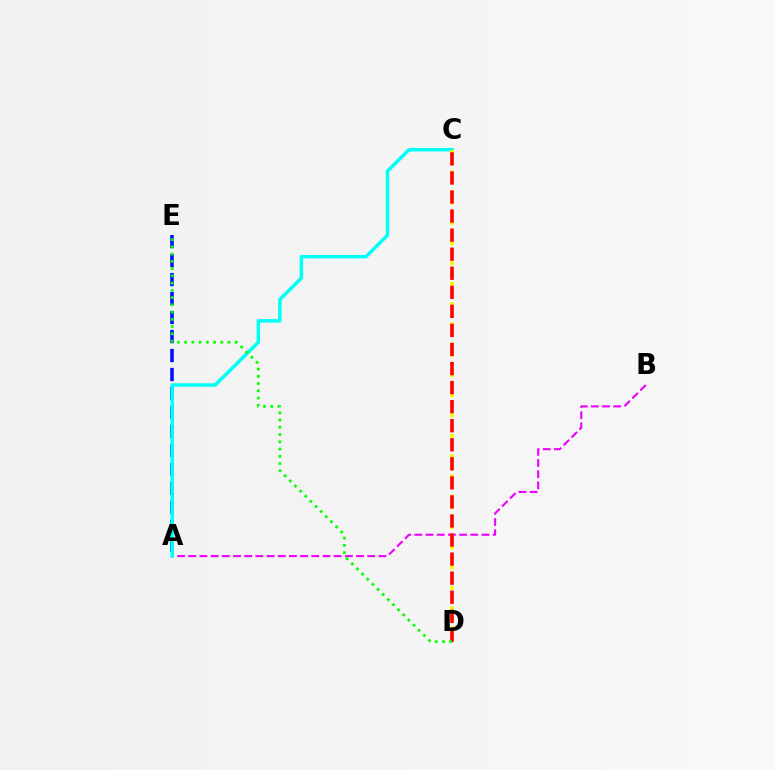{('A', 'B'): [{'color': '#ee00ff', 'line_style': 'dashed', 'thickness': 1.52}], ('A', 'E'): [{'color': '#0010ff', 'line_style': 'dashed', 'thickness': 2.58}], ('A', 'C'): [{'color': '#00fff6', 'line_style': 'solid', 'thickness': 2.5}], ('C', 'D'): [{'color': '#fcf500', 'line_style': 'dotted', 'thickness': 2.75}, {'color': '#ff0000', 'line_style': 'dashed', 'thickness': 2.59}], ('D', 'E'): [{'color': '#08ff00', 'line_style': 'dotted', 'thickness': 1.97}]}